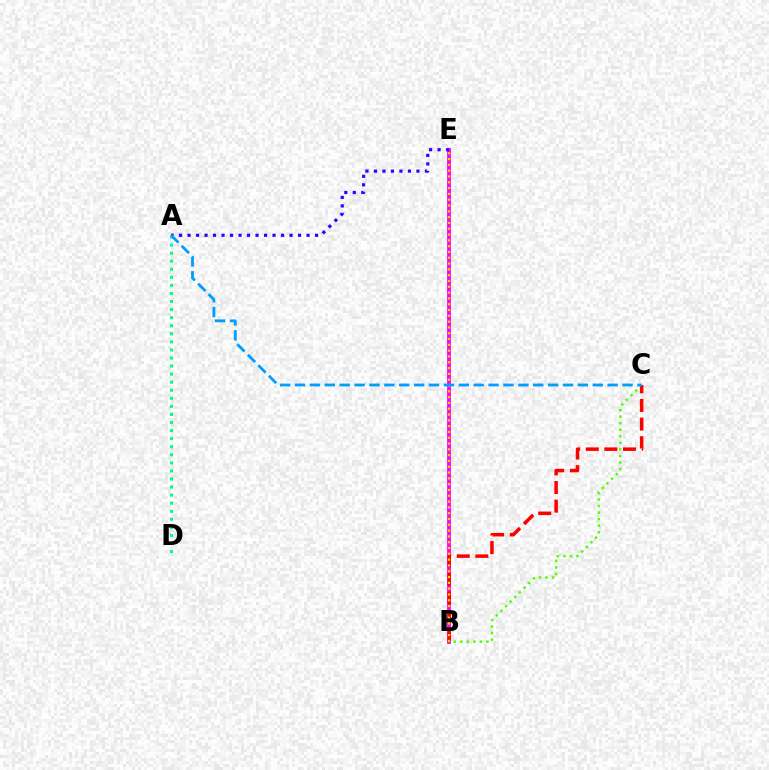{('A', 'D'): [{'color': '#00ff86', 'line_style': 'dotted', 'thickness': 2.19}], ('B', 'E'): [{'color': '#ff00ed', 'line_style': 'solid', 'thickness': 2.72}, {'color': '#ffd500', 'line_style': 'dotted', 'thickness': 1.58}], ('B', 'C'): [{'color': '#4fff00', 'line_style': 'dotted', 'thickness': 1.78}, {'color': '#ff0000', 'line_style': 'dashed', 'thickness': 2.53}], ('A', 'E'): [{'color': '#3700ff', 'line_style': 'dotted', 'thickness': 2.31}], ('A', 'C'): [{'color': '#009eff', 'line_style': 'dashed', 'thickness': 2.02}]}